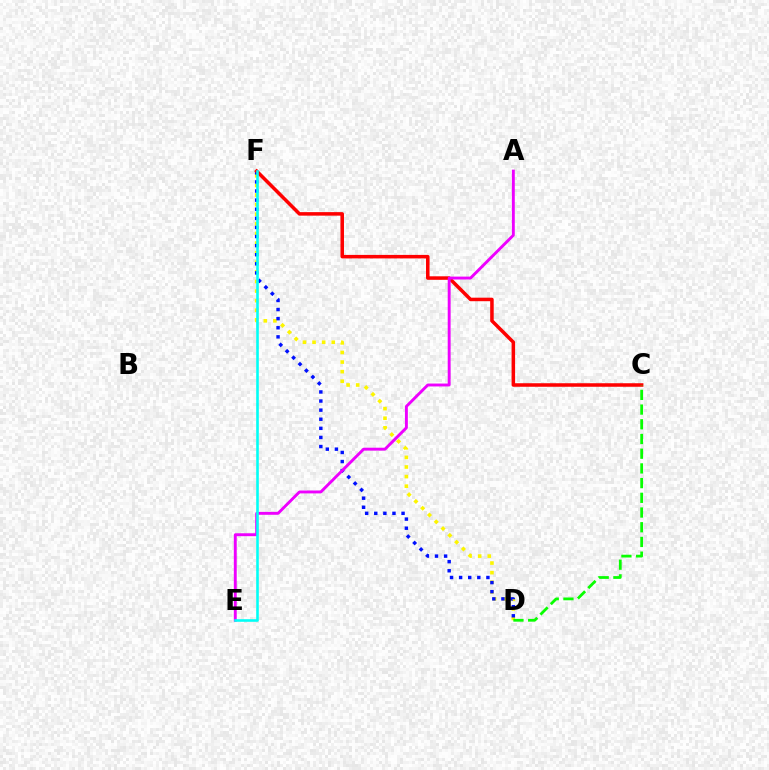{('D', 'F'): [{'color': '#fcf500', 'line_style': 'dotted', 'thickness': 2.61}, {'color': '#0010ff', 'line_style': 'dotted', 'thickness': 2.47}], ('C', 'F'): [{'color': '#ff0000', 'line_style': 'solid', 'thickness': 2.53}], ('C', 'D'): [{'color': '#08ff00', 'line_style': 'dashed', 'thickness': 2.0}], ('A', 'E'): [{'color': '#ee00ff', 'line_style': 'solid', 'thickness': 2.09}], ('E', 'F'): [{'color': '#00fff6', 'line_style': 'solid', 'thickness': 1.87}]}